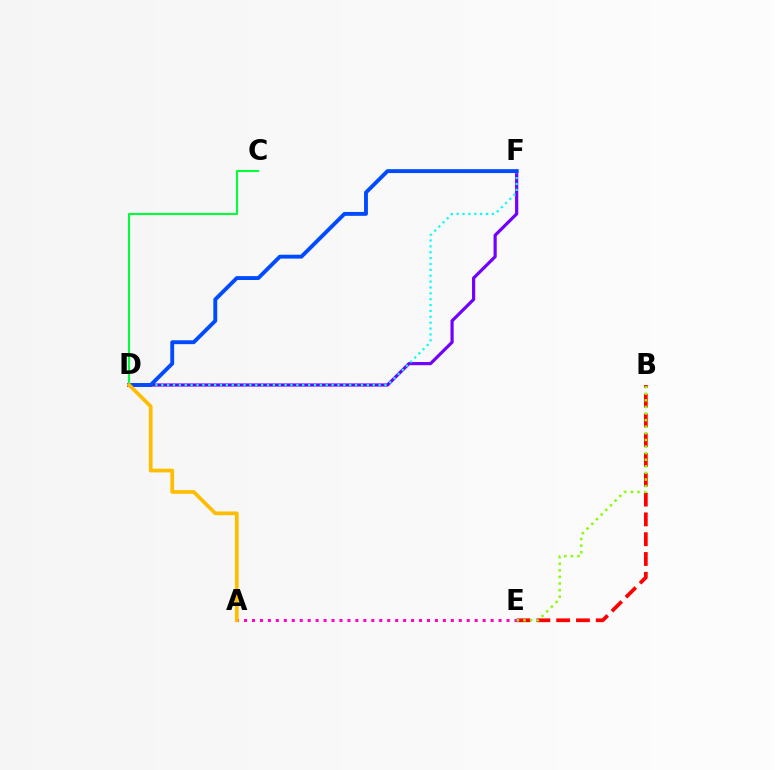{('D', 'F'): [{'color': '#7200ff', 'line_style': 'solid', 'thickness': 2.29}, {'color': '#00fff6', 'line_style': 'dotted', 'thickness': 1.6}, {'color': '#004bff', 'line_style': 'solid', 'thickness': 2.79}], ('C', 'D'): [{'color': '#00ff39', 'line_style': 'solid', 'thickness': 1.52}], ('B', 'E'): [{'color': '#ff0000', 'line_style': 'dashed', 'thickness': 2.69}, {'color': '#84ff00', 'line_style': 'dotted', 'thickness': 1.79}], ('A', 'E'): [{'color': '#ff00cf', 'line_style': 'dotted', 'thickness': 2.16}], ('A', 'D'): [{'color': '#ffbd00', 'line_style': 'solid', 'thickness': 2.67}]}